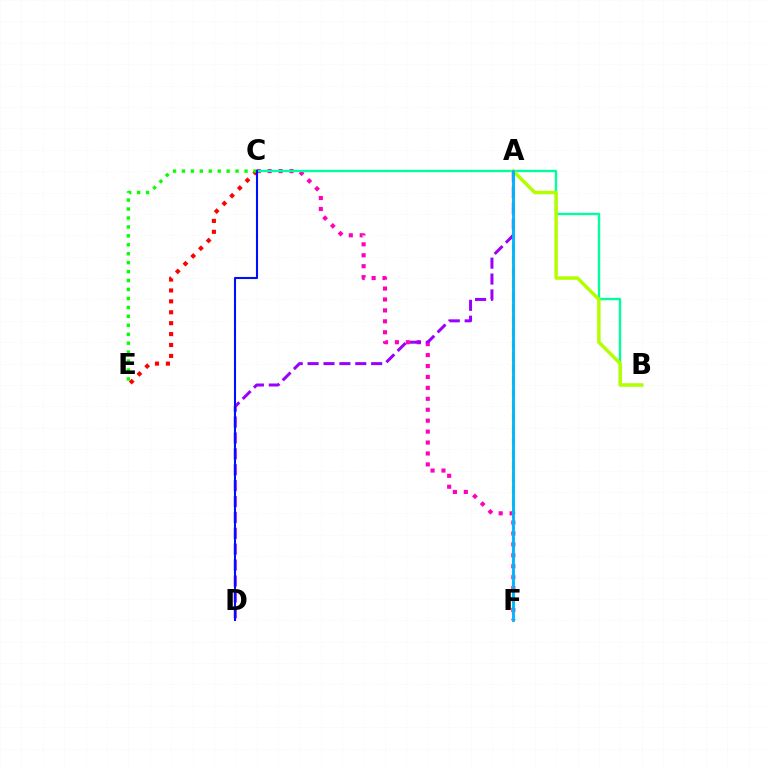{('C', 'F'): [{'color': '#ff00bd', 'line_style': 'dotted', 'thickness': 2.97}], ('A', 'F'): [{'color': '#ffa500', 'line_style': 'dashed', 'thickness': 1.64}, {'color': '#00b5ff', 'line_style': 'solid', 'thickness': 2.06}], ('B', 'C'): [{'color': '#00ff9d', 'line_style': 'solid', 'thickness': 1.7}], ('A', 'B'): [{'color': '#b3ff00', 'line_style': 'solid', 'thickness': 2.5}], ('C', 'E'): [{'color': '#ff0000', 'line_style': 'dotted', 'thickness': 2.96}, {'color': '#08ff00', 'line_style': 'dotted', 'thickness': 2.43}], ('A', 'D'): [{'color': '#9b00ff', 'line_style': 'dashed', 'thickness': 2.16}], ('C', 'D'): [{'color': '#0010ff', 'line_style': 'solid', 'thickness': 1.51}]}